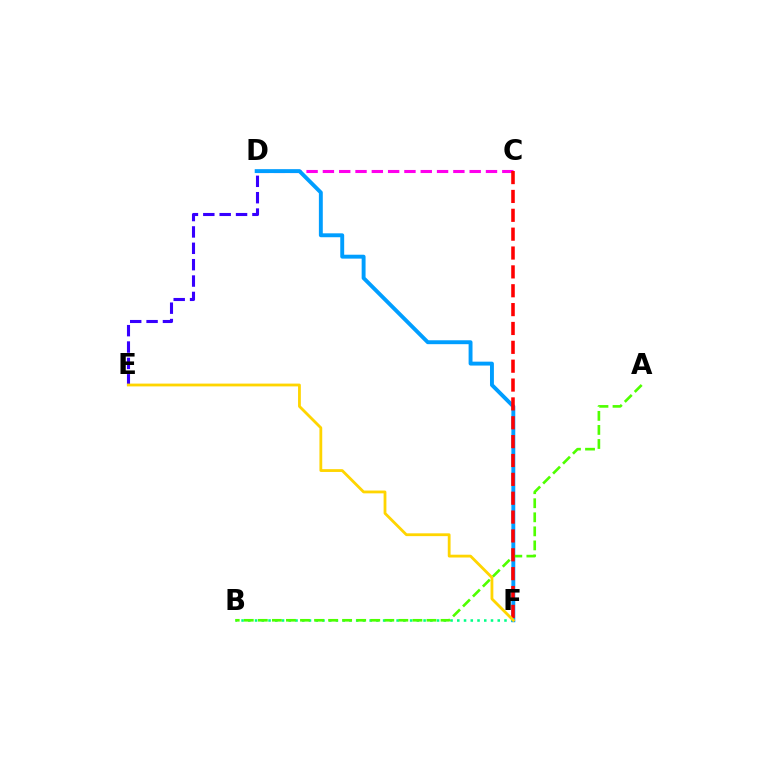{('B', 'F'): [{'color': '#00ff86', 'line_style': 'dotted', 'thickness': 1.83}], ('C', 'D'): [{'color': '#ff00ed', 'line_style': 'dashed', 'thickness': 2.22}], ('D', 'F'): [{'color': '#009eff', 'line_style': 'solid', 'thickness': 2.81}], ('A', 'B'): [{'color': '#4fff00', 'line_style': 'dashed', 'thickness': 1.91}], ('C', 'F'): [{'color': '#ff0000', 'line_style': 'dashed', 'thickness': 2.56}], ('D', 'E'): [{'color': '#3700ff', 'line_style': 'dashed', 'thickness': 2.22}], ('E', 'F'): [{'color': '#ffd500', 'line_style': 'solid', 'thickness': 2.02}]}